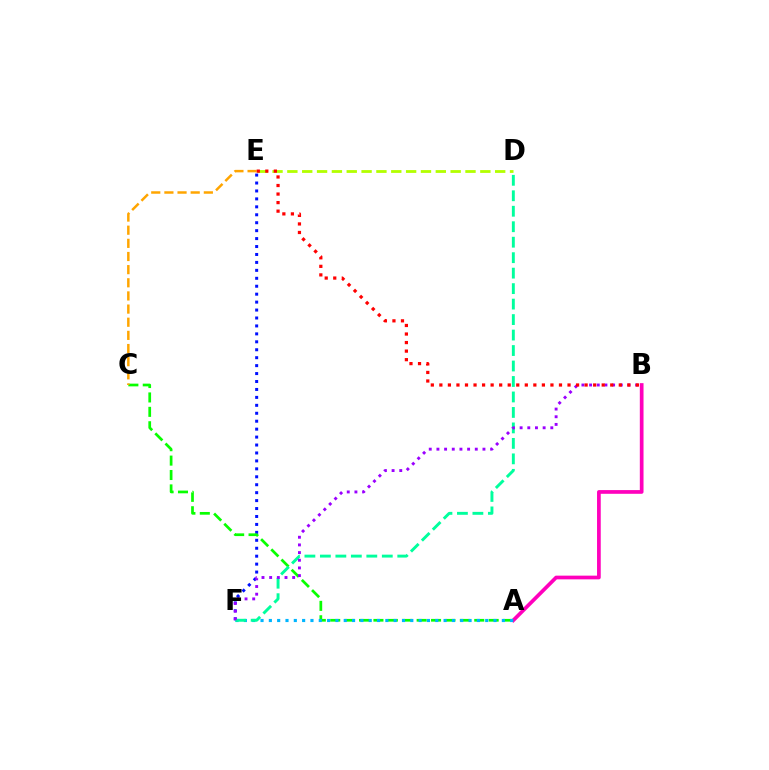{('A', 'B'): [{'color': '#ff00bd', 'line_style': 'solid', 'thickness': 2.67}], ('E', 'F'): [{'color': '#0010ff', 'line_style': 'dotted', 'thickness': 2.16}], ('A', 'C'): [{'color': '#08ff00', 'line_style': 'dashed', 'thickness': 1.96}], ('C', 'E'): [{'color': '#ffa500', 'line_style': 'dashed', 'thickness': 1.79}], ('A', 'F'): [{'color': '#00b5ff', 'line_style': 'dotted', 'thickness': 2.26}], ('D', 'F'): [{'color': '#00ff9d', 'line_style': 'dashed', 'thickness': 2.1}], ('B', 'F'): [{'color': '#9b00ff', 'line_style': 'dotted', 'thickness': 2.08}], ('D', 'E'): [{'color': '#b3ff00', 'line_style': 'dashed', 'thickness': 2.02}], ('B', 'E'): [{'color': '#ff0000', 'line_style': 'dotted', 'thickness': 2.32}]}